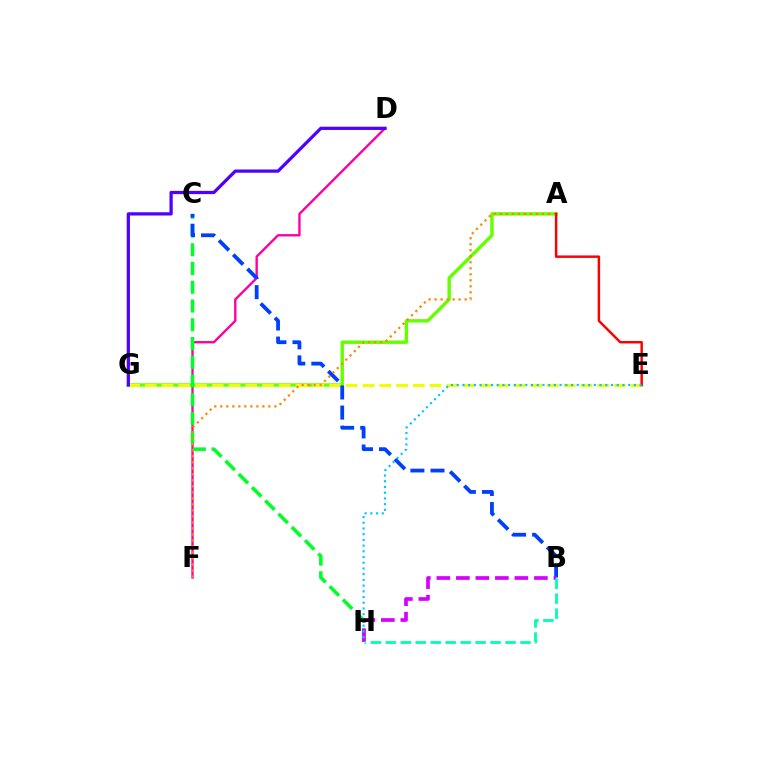{('A', 'G'): [{'color': '#66ff00', 'line_style': 'solid', 'thickness': 2.46}], ('E', 'G'): [{'color': '#eeff00', 'line_style': 'dashed', 'thickness': 2.28}], ('D', 'F'): [{'color': '#ff00a0', 'line_style': 'solid', 'thickness': 1.71}], ('C', 'H'): [{'color': '#00ff27', 'line_style': 'dashed', 'thickness': 2.55}], ('B', 'C'): [{'color': '#003fff', 'line_style': 'dashed', 'thickness': 2.73}], ('A', 'F'): [{'color': '#ff8800', 'line_style': 'dotted', 'thickness': 1.63}], ('B', 'H'): [{'color': '#d600ff', 'line_style': 'dashed', 'thickness': 2.65}, {'color': '#00ffaf', 'line_style': 'dashed', 'thickness': 2.03}], ('A', 'E'): [{'color': '#ff0000', 'line_style': 'solid', 'thickness': 1.77}], ('E', 'H'): [{'color': '#00c7ff', 'line_style': 'dotted', 'thickness': 1.55}], ('D', 'G'): [{'color': '#4f00ff', 'line_style': 'solid', 'thickness': 2.34}]}